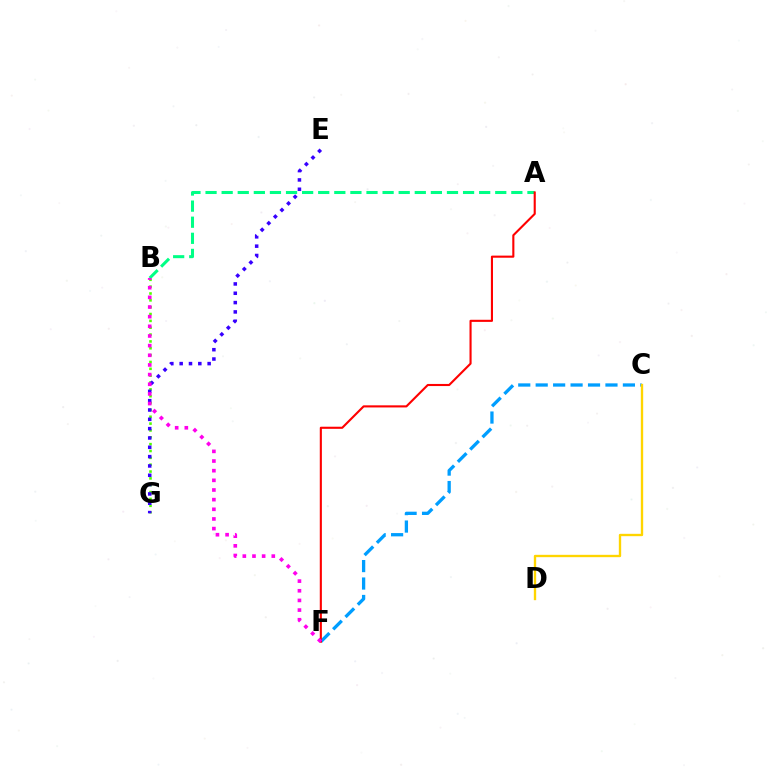{('B', 'G'): [{'color': '#4fff00', 'line_style': 'dotted', 'thickness': 1.86}], ('A', 'B'): [{'color': '#00ff86', 'line_style': 'dashed', 'thickness': 2.19}], ('C', 'F'): [{'color': '#009eff', 'line_style': 'dashed', 'thickness': 2.37}], ('A', 'F'): [{'color': '#ff0000', 'line_style': 'solid', 'thickness': 1.52}], ('C', 'D'): [{'color': '#ffd500', 'line_style': 'solid', 'thickness': 1.69}], ('E', 'G'): [{'color': '#3700ff', 'line_style': 'dotted', 'thickness': 2.53}], ('B', 'F'): [{'color': '#ff00ed', 'line_style': 'dotted', 'thickness': 2.62}]}